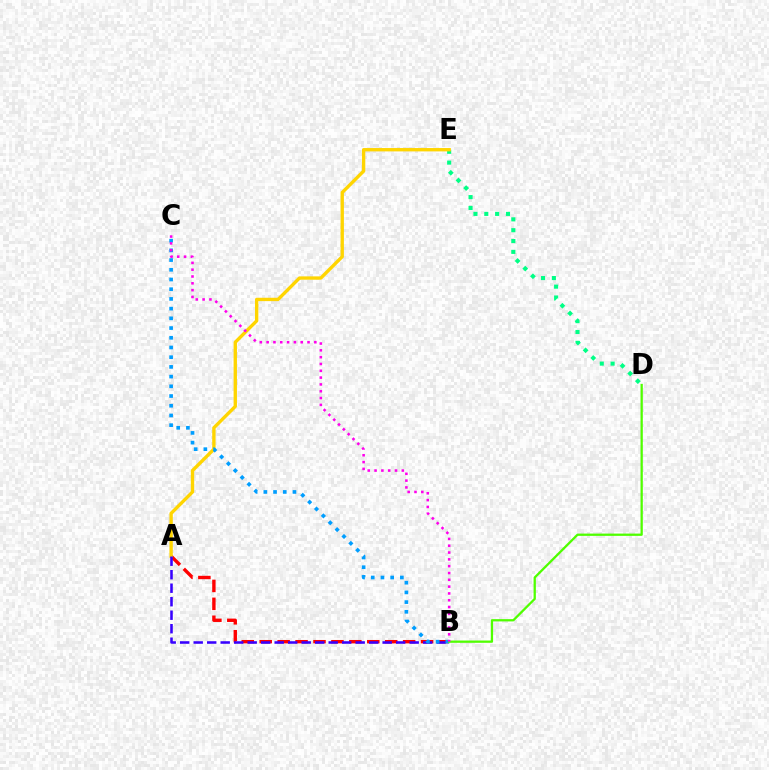{('D', 'E'): [{'color': '#00ff86', 'line_style': 'dotted', 'thickness': 2.94}], ('A', 'B'): [{'color': '#ff0000', 'line_style': 'dashed', 'thickness': 2.44}, {'color': '#3700ff', 'line_style': 'dashed', 'thickness': 1.83}], ('A', 'E'): [{'color': '#ffd500', 'line_style': 'solid', 'thickness': 2.42}], ('B', 'C'): [{'color': '#009eff', 'line_style': 'dotted', 'thickness': 2.64}, {'color': '#ff00ed', 'line_style': 'dotted', 'thickness': 1.85}], ('B', 'D'): [{'color': '#4fff00', 'line_style': 'solid', 'thickness': 1.64}]}